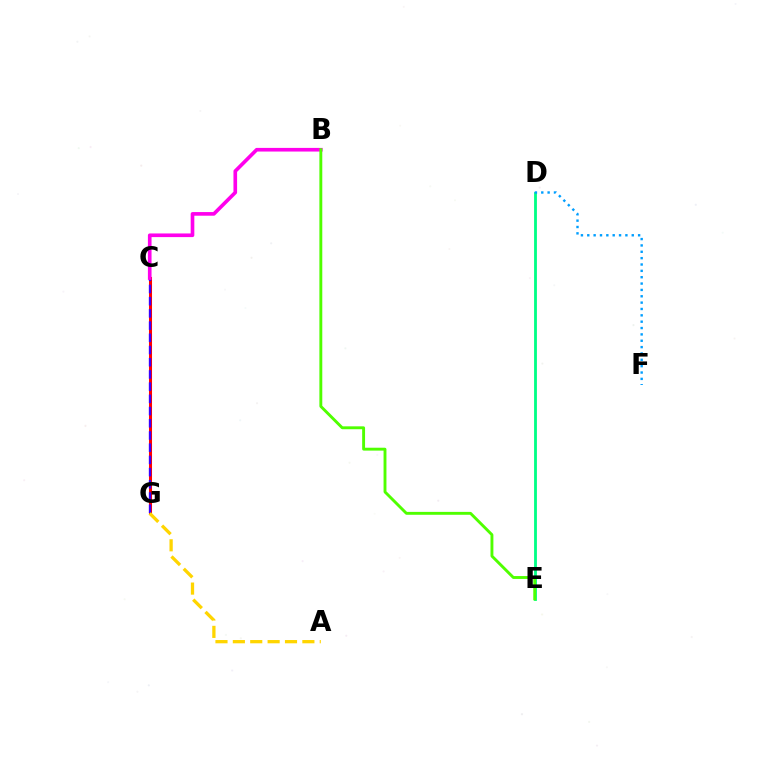{('C', 'G'): [{'color': '#ff0000', 'line_style': 'solid', 'thickness': 2.19}, {'color': '#3700ff', 'line_style': 'dashed', 'thickness': 1.66}], ('D', 'E'): [{'color': '#00ff86', 'line_style': 'solid', 'thickness': 2.03}], ('B', 'C'): [{'color': '#ff00ed', 'line_style': 'solid', 'thickness': 2.63}], ('A', 'G'): [{'color': '#ffd500', 'line_style': 'dashed', 'thickness': 2.36}], ('B', 'E'): [{'color': '#4fff00', 'line_style': 'solid', 'thickness': 2.08}], ('D', 'F'): [{'color': '#009eff', 'line_style': 'dotted', 'thickness': 1.73}]}